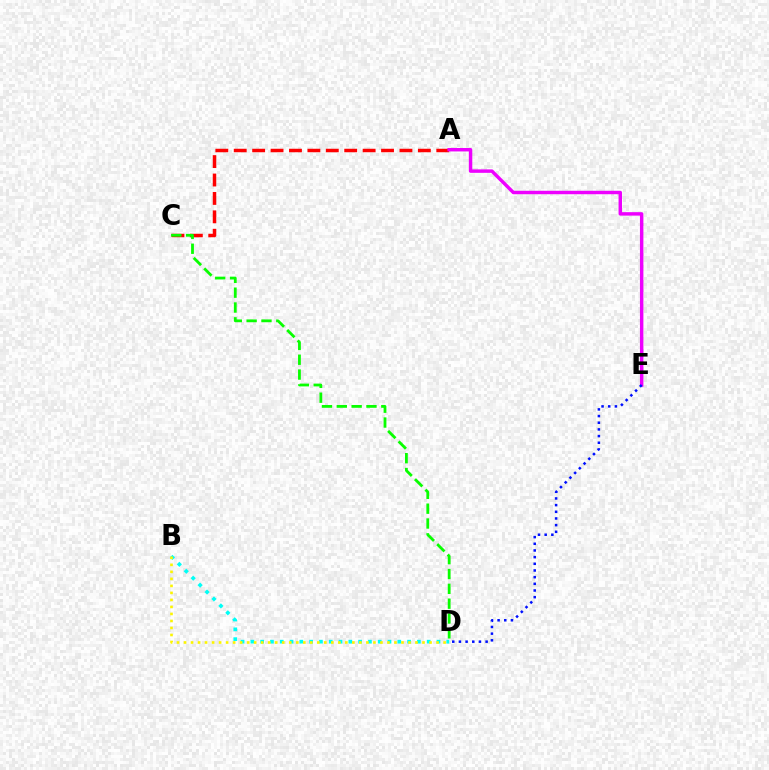{('B', 'D'): [{'color': '#00fff6', 'line_style': 'dotted', 'thickness': 2.66}, {'color': '#fcf500', 'line_style': 'dotted', 'thickness': 1.91}], ('A', 'C'): [{'color': '#ff0000', 'line_style': 'dashed', 'thickness': 2.5}], ('A', 'E'): [{'color': '#ee00ff', 'line_style': 'solid', 'thickness': 2.48}], ('D', 'E'): [{'color': '#0010ff', 'line_style': 'dotted', 'thickness': 1.81}], ('C', 'D'): [{'color': '#08ff00', 'line_style': 'dashed', 'thickness': 2.02}]}